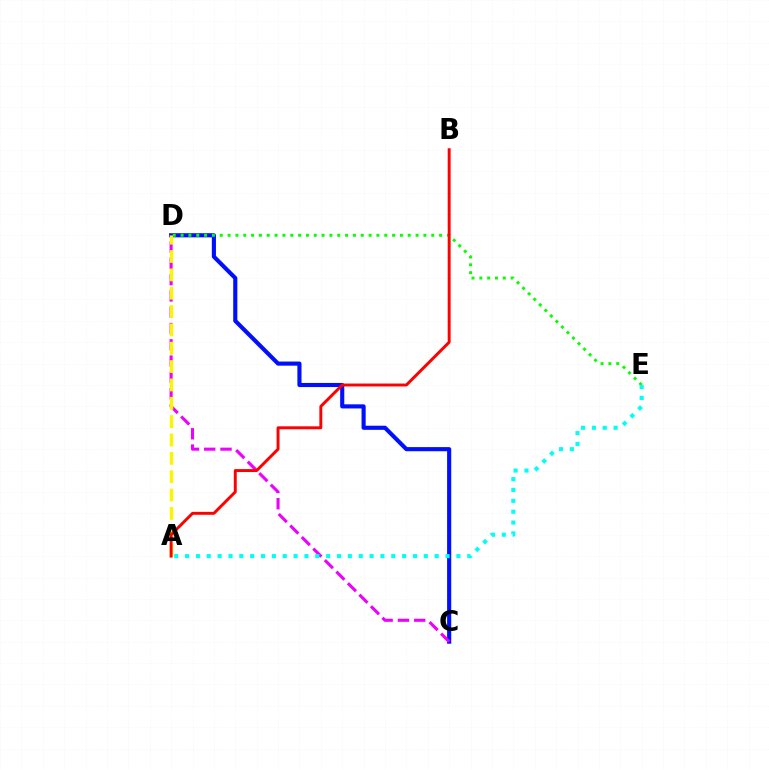{('C', 'D'): [{'color': '#0010ff', 'line_style': 'solid', 'thickness': 2.97}, {'color': '#ee00ff', 'line_style': 'dashed', 'thickness': 2.21}], ('A', 'D'): [{'color': '#fcf500', 'line_style': 'dashed', 'thickness': 2.49}], ('D', 'E'): [{'color': '#08ff00', 'line_style': 'dotted', 'thickness': 2.13}], ('A', 'E'): [{'color': '#00fff6', 'line_style': 'dotted', 'thickness': 2.95}], ('A', 'B'): [{'color': '#ff0000', 'line_style': 'solid', 'thickness': 2.11}]}